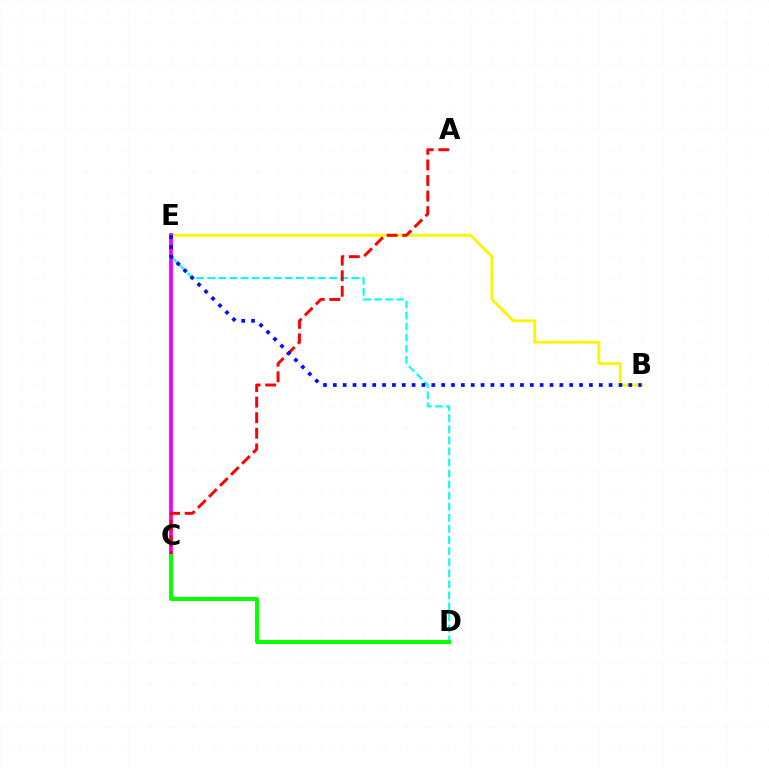{('D', 'E'): [{'color': '#00fff6', 'line_style': 'dashed', 'thickness': 1.5}], ('B', 'E'): [{'color': '#fcf500', 'line_style': 'solid', 'thickness': 2.06}, {'color': '#0010ff', 'line_style': 'dotted', 'thickness': 2.68}], ('C', 'E'): [{'color': '#ee00ff', 'line_style': 'solid', 'thickness': 2.69}], ('A', 'C'): [{'color': '#ff0000', 'line_style': 'dashed', 'thickness': 2.12}], ('C', 'D'): [{'color': '#08ff00', 'line_style': 'solid', 'thickness': 2.85}]}